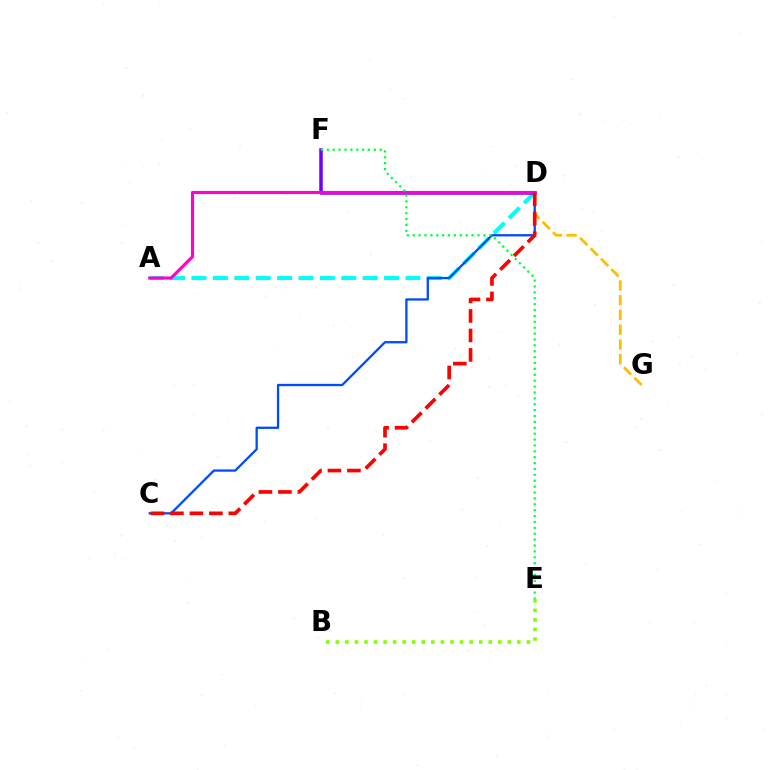{('D', 'G'): [{'color': '#ffbd00', 'line_style': 'dashed', 'thickness': 2.0}], ('B', 'E'): [{'color': '#84ff00', 'line_style': 'dotted', 'thickness': 2.6}], ('A', 'D'): [{'color': '#00fff6', 'line_style': 'dashed', 'thickness': 2.91}, {'color': '#ff00cf', 'line_style': 'solid', 'thickness': 2.23}], ('C', 'D'): [{'color': '#004bff', 'line_style': 'solid', 'thickness': 1.65}, {'color': '#ff0000', 'line_style': 'dashed', 'thickness': 2.65}], ('D', 'F'): [{'color': '#7200ff', 'line_style': 'solid', 'thickness': 2.52}], ('E', 'F'): [{'color': '#00ff39', 'line_style': 'dotted', 'thickness': 1.6}]}